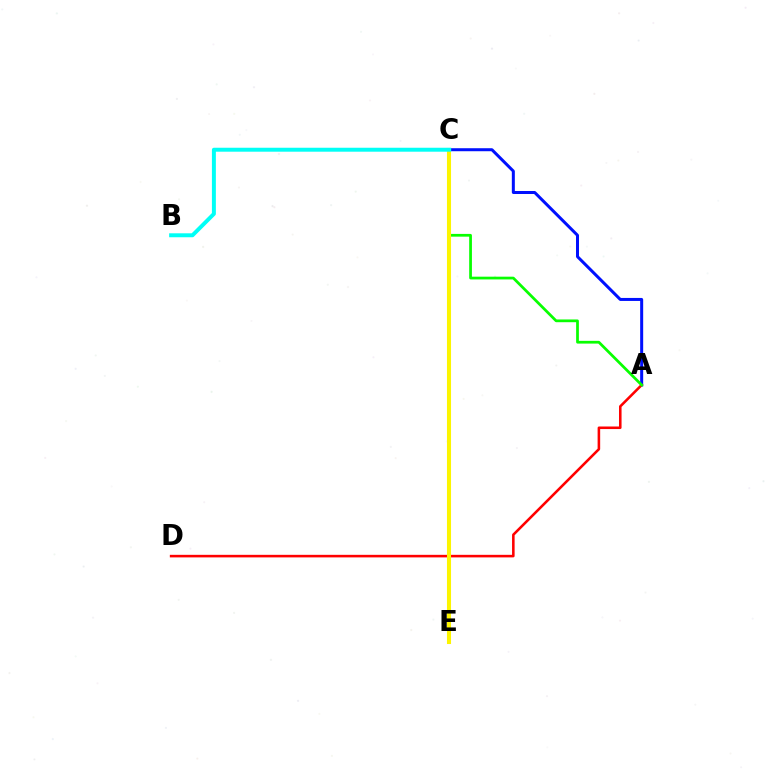{('A', 'C'): [{'color': '#0010ff', 'line_style': 'solid', 'thickness': 2.17}, {'color': '#08ff00', 'line_style': 'solid', 'thickness': 1.97}], ('A', 'D'): [{'color': '#ff0000', 'line_style': 'solid', 'thickness': 1.85}], ('C', 'E'): [{'color': '#ee00ff', 'line_style': 'solid', 'thickness': 2.82}, {'color': '#fcf500', 'line_style': 'solid', 'thickness': 2.93}], ('B', 'C'): [{'color': '#00fff6', 'line_style': 'solid', 'thickness': 2.85}]}